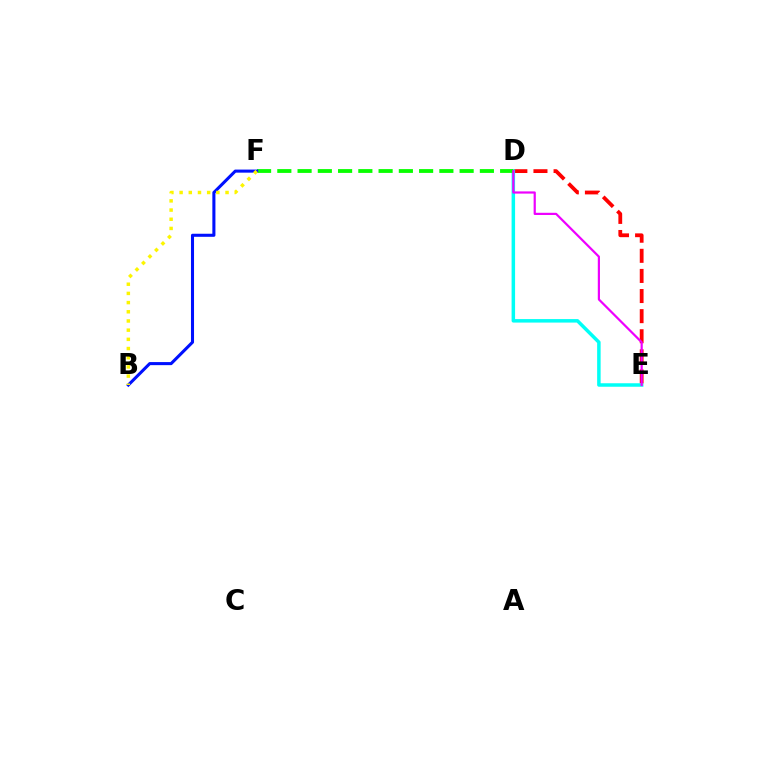{('D', 'E'): [{'color': '#ff0000', 'line_style': 'dashed', 'thickness': 2.73}, {'color': '#00fff6', 'line_style': 'solid', 'thickness': 2.52}, {'color': '#ee00ff', 'line_style': 'solid', 'thickness': 1.58}], ('D', 'F'): [{'color': '#08ff00', 'line_style': 'dashed', 'thickness': 2.75}], ('B', 'F'): [{'color': '#0010ff', 'line_style': 'solid', 'thickness': 2.21}, {'color': '#fcf500', 'line_style': 'dotted', 'thickness': 2.5}]}